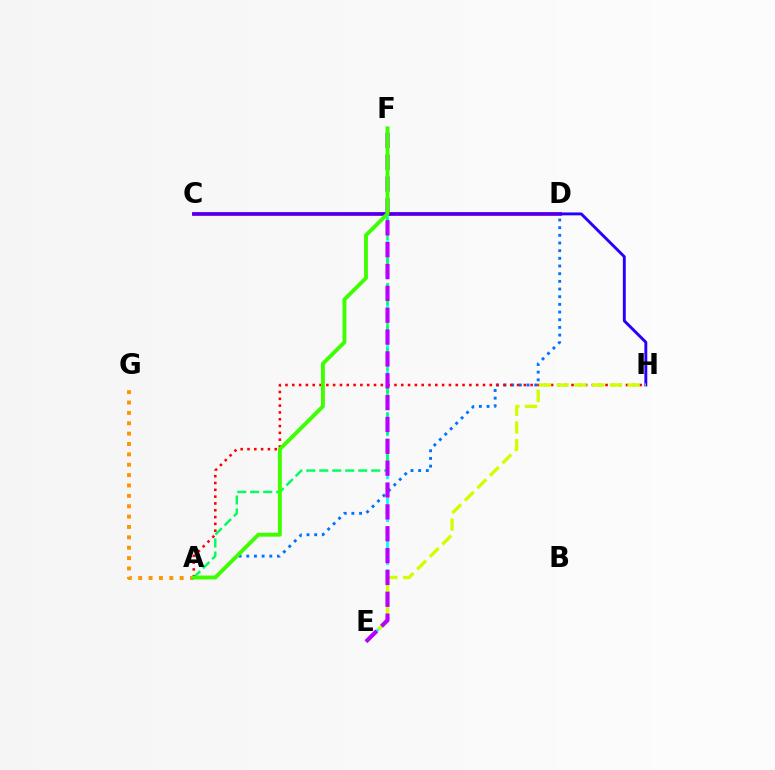{('A', 'D'): [{'color': '#0074ff', 'line_style': 'dotted', 'thickness': 2.08}], ('E', 'F'): [{'color': '#00fff6', 'line_style': 'dashed', 'thickness': 1.94}, {'color': '#b900ff', 'line_style': 'dashed', 'thickness': 2.97}], ('A', 'G'): [{'color': '#ff9400', 'line_style': 'dotted', 'thickness': 2.82}], ('A', 'F'): [{'color': '#00ff5c', 'line_style': 'dashed', 'thickness': 1.76}, {'color': '#3dff00', 'line_style': 'solid', 'thickness': 2.79}], ('C', 'D'): [{'color': '#ff00ac', 'line_style': 'solid', 'thickness': 2.81}], ('A', 'H'): [{'color': '#ff0000', 'line_style': 'dotted', 'thickness': 1.85}], ('C', 'H'): [{'color': '#2500ff', 'line_style': 'solid', 'thickness': 2.08}], ('E', 'H'): [{'color': '#d1ff00', 'line_style': 'dashed', 'thickness': 2.41}]}